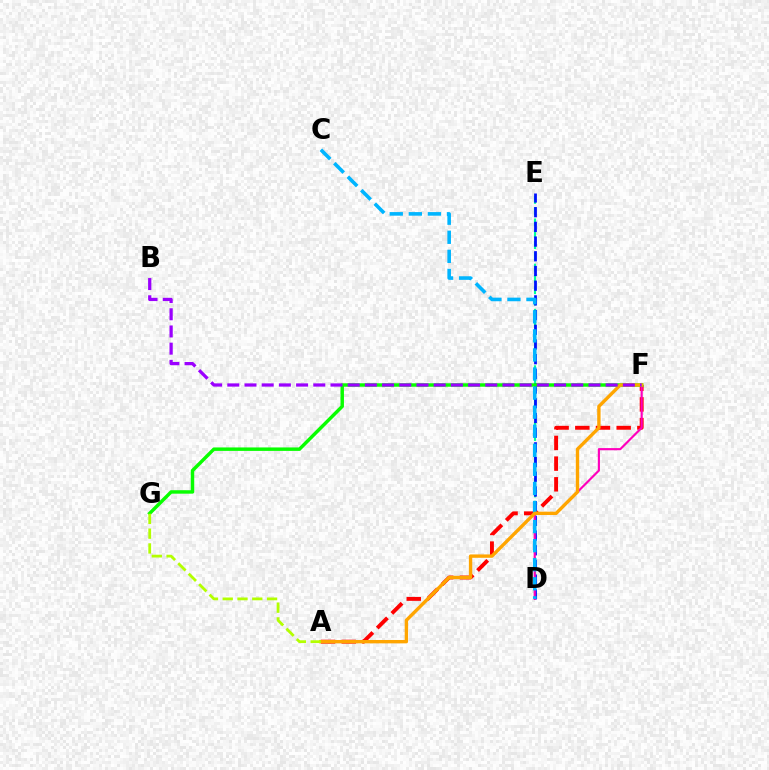{('D', 'E'): [{'color': '#00ff9d', 'line_style': 'dashed', 'thickness': 1.53}, {'color': '#0010ff', 'line_style': 'dashed', 'thickness': 2.0}], ('A', 'F'): [{'color': '#ff0000', 'line_style': 'dashed', 'thickness': 2.81}, {'color': '#ffa500', 'line_style': 'solid', 'thickness': 2.43}], ('D', 'F'): [{'color': '#ff00bd', 'line_style': 'solid', 'thickness': 1.55}], ('F', 'G'): [{'color': '#08ff00', 'line_style': 'solid', 'thickness': 2.49}], ('C', 'D'): [{'color': '#00b5ff', 'line_style': 'dashed', 'thickness': 2.59}], ('A', 'G'): [{'color': '#b3ff00', 'line_style': 'dashed', 'thickness': 2.01}], ('B', 'F'): [{'color': '#9b00ff', 'line_style': 'dashed', 'thickness': 2.34}]}